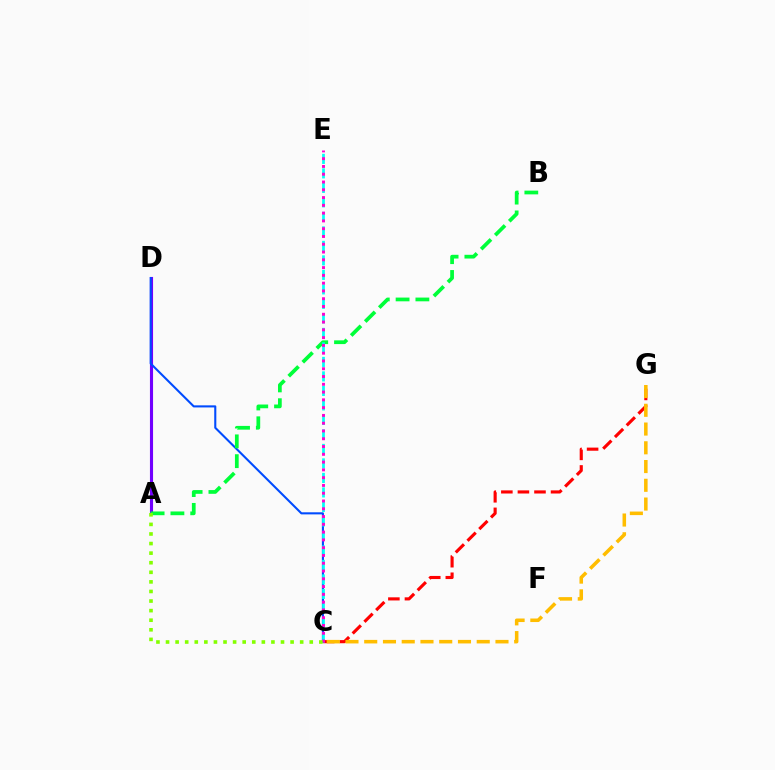{('A', 'D'): [{'color': '#7200ff', 'line_style': 'solid', 'thickness': 2.24}], ('C', 'G'): [{'color': '#ff0000', 'line_style': 'dashed', 'thickness': 2.25}, {'color': '#ffbd00', 'line_style': 'dashed', 'thickness': 2.55}], ('C', 'D'): [{'color': '#004bff', 'line_style': 'solid', 'thickness': 1.5}], ('A', 'B'): [{'color': '#00ff39', 'line_style': 'dashed', 'thickness': 2.69}], ('C', 'E'): [{'color': '#00fff6', 'line_style': 'dashed', 'thickness': 1.97}, {'color': '#ff00cf', 'line_style': 'dotted', 'thickness': 2.11}], ('A', 'C'): [{'color': '#84ff00', 'line_style': 'dotted', 'thickness': 2.6}]}